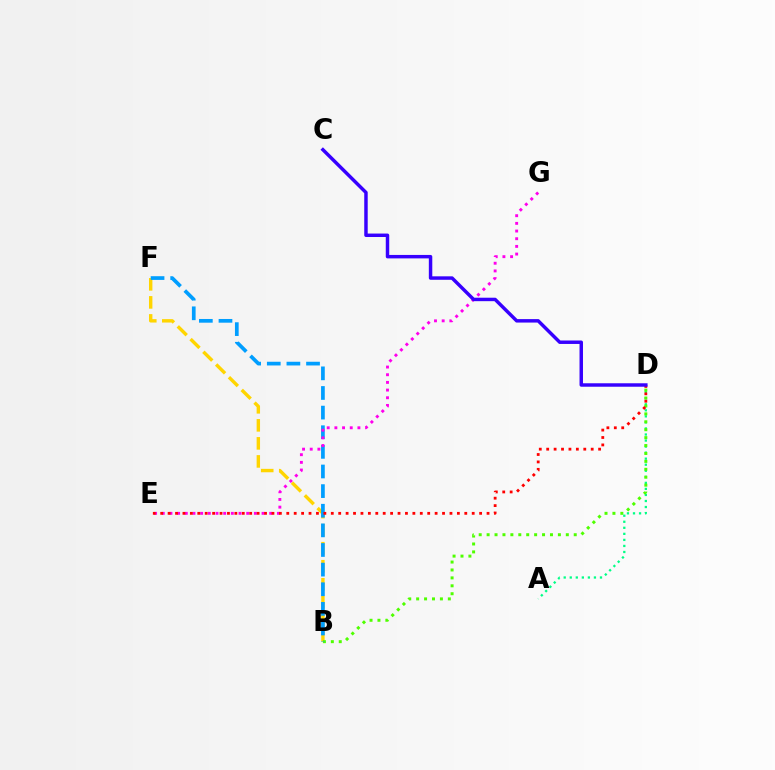{('A', 'D'): [{'color': '#00ff86', 'line_style': 'dotted', 'thickness': 1.64}], ('B', 'F'): [{'color': '#ffd500', 'line_style': 'dashed', 'thickness': 2.45}, {'color': '#009eff', 'line_style': 'dashed', 'thickness': 2.67}], ('B', 'D'): [{'color': '#4fff00', 'line_style': 'dotted', 'thickness': 2.15}], ('E', 'G'): [{'color': '#ff00ed', 'line_style': 'dotted', 'thickness': 2.09}], ('D', 'E'): [{'color': '#ff0000', 'line_style': 'dotted', 'thickness': 2.02}], ('C', 'D'): [{'color': '#3700ff', 'line_style': 'solid', 'thickness': 2.49}]}